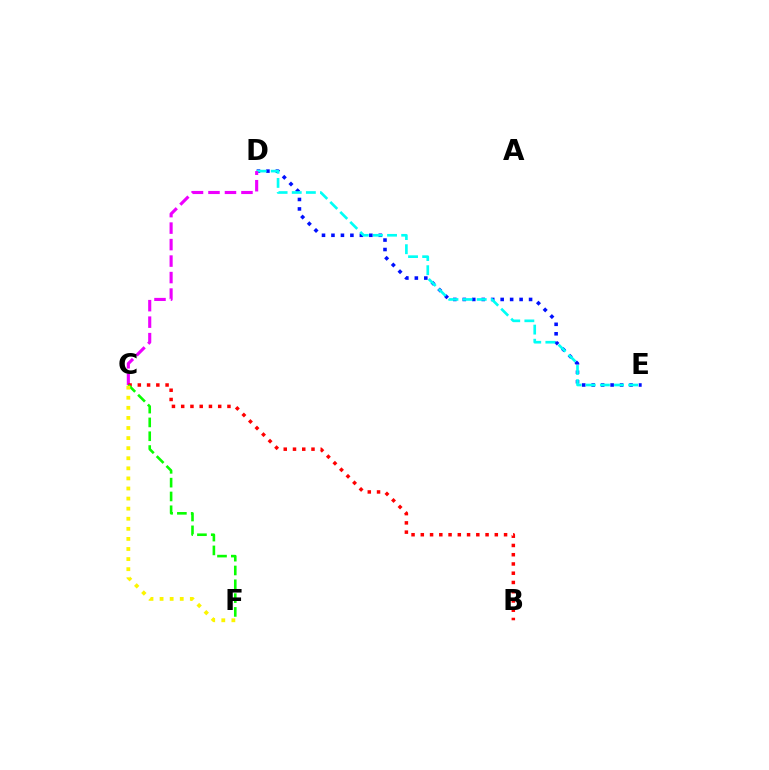{('D', 'E'): [{'color': '#0010ff', 'line_style': 'dotted', 'thickness': 2.57}, {'color': '#00fff6', 'line_style': 'dashed', 'thickness': 1.92}], ('C', 'D'): [{'color': '#ee00ff', 'line_style': 'dashed', 'thickness': 2.24}], ('B', 'C'): [{'color': '#ff0000', 'line_style': 'dotted', 'thickness': 2.51}], ('C', 'F'): [{'color': '#08ff00', 'line_style': 'dashed', 'thickness': 1.88}, {'color': '#fcf500', 'line_style': 'dotted', 'thickness': 2.74}]}